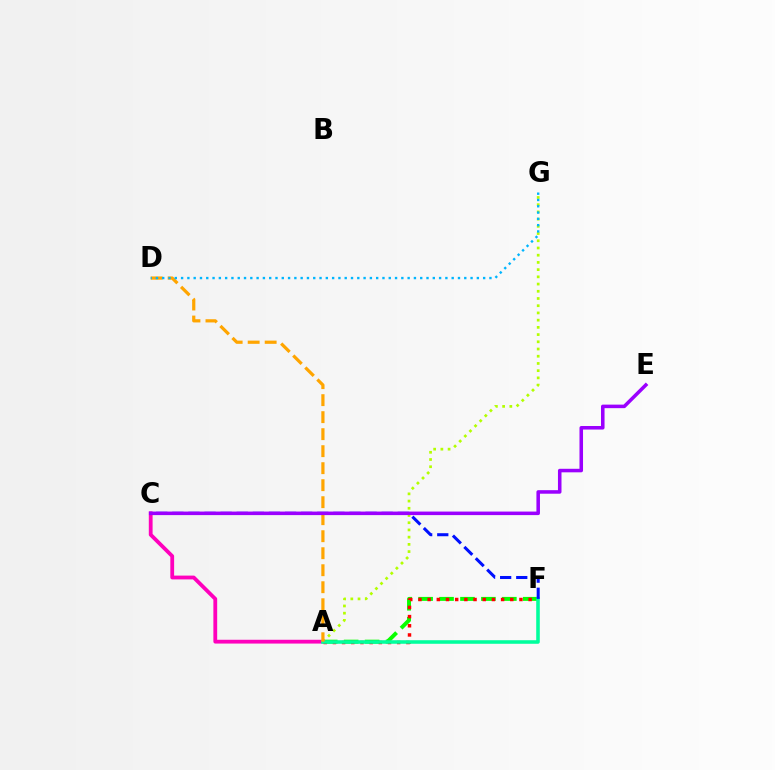{('A', 'F'): [{'color': '#08ff00', 'line_style': 'dashed', 'thickness': 2.84}, {'color': '#ff0000', 'line_style': 'dotted', 'thickness': 2.49}, {'color': '#00ff9d', 'line_style': 'solid', 'thickness': 2.57}], ('A', 'G'): [{'color': '#b3ff00', 'line_style': 'dotted', 'thickness': 1.96}], ('A', 'C'): [{'color': '#ff00bd', 'line_style': 'solid', 'thickness': 2.73}], ('A', 'D'): [{'color': '#ffa500', 'line_style': 'dashed', 'thickness': 2.31}], ('D', 'G'): [{'color': '#00b5ff', 'line_style': 'dotted', 'thickness': 1.71}], ('C', 'F'): [{'color': '#0010ff', 'line_style': 'dashed', 'thickness': 2.19}], ('C', 'E'): [{'color': '#9b00ff', 'line_style': 'solid', 'thickness': 2.55}]}